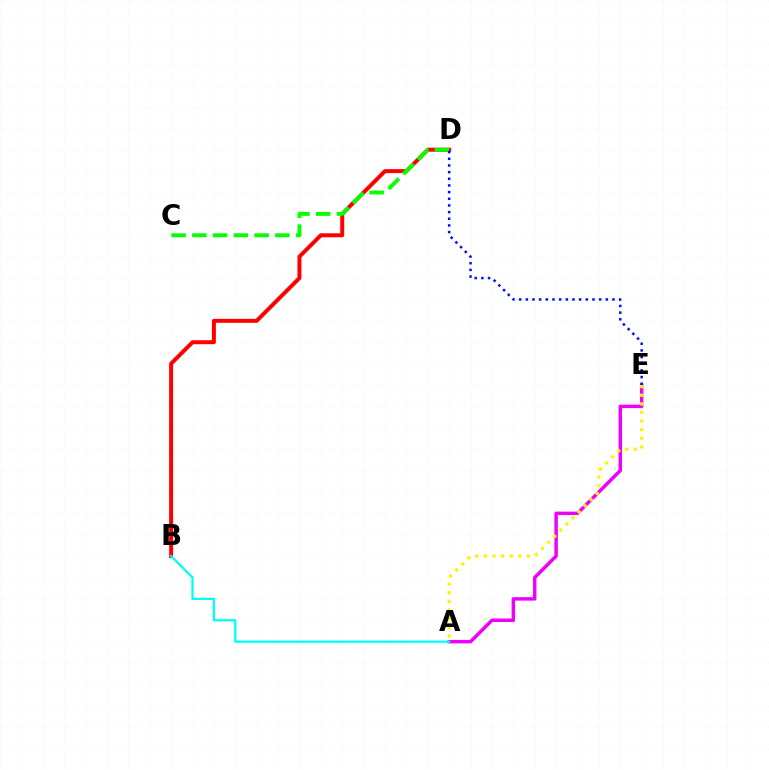{('B', 'D'): [{'color': '#ff0000', 'line_style': 'solid', 'thickness': 2.86}], ('C', 'D'): [{'color': '#08ff00', 'line_style': 'dashed', 'thickness': 2.82}], ('A', 'E'): [{'color': '#ee00ff', 'line_style': 'solid', 'thickness': 2.49}, {'color': '#fcf500', 'line_style': 'dotted', 'thickness': 2.34}], ('D', 'E'): [{'color': '#0010ff', 'line_style': 'dotted', 'thickness': 1.81}], ('A', 'B'): [{'color': '#00fff6', 'line_style': 'solid', 'thickness': 1.63}]}